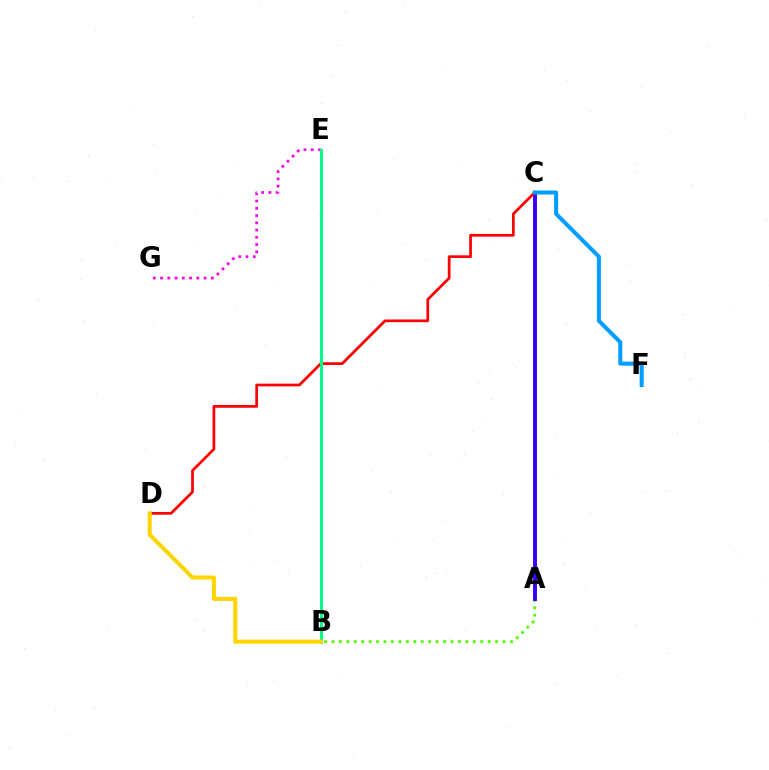{('A', 'B'): [{'color': '#4fff00', 'line_style': 'dotted', 'thickness': 2.02}], ('E', 'G'): [{'color': '#ff00ed', 'line_style': 'dotted', 'thickness': 1.97}], ('A', 'C'): [{'color': '#3700ff', 'line_style': 'solid', 'thickness': 2.83}], ('C', 'D'): [{'color': '#ff0000', 'line_style': 'solid', 'thickness': 1.96}], ('B', 'E'): [{'color': '#00ff86', 'line_style': 'solid', 'thickness': 2.21}], ('C', 'F'): [{'color': '#009eff', 'line_style': 'solid', 'thickness': 2.89}], ('B', 'D'): [{'color': '#ffd500', 'line_style': 'solid', 'thickness': 2.92}]}